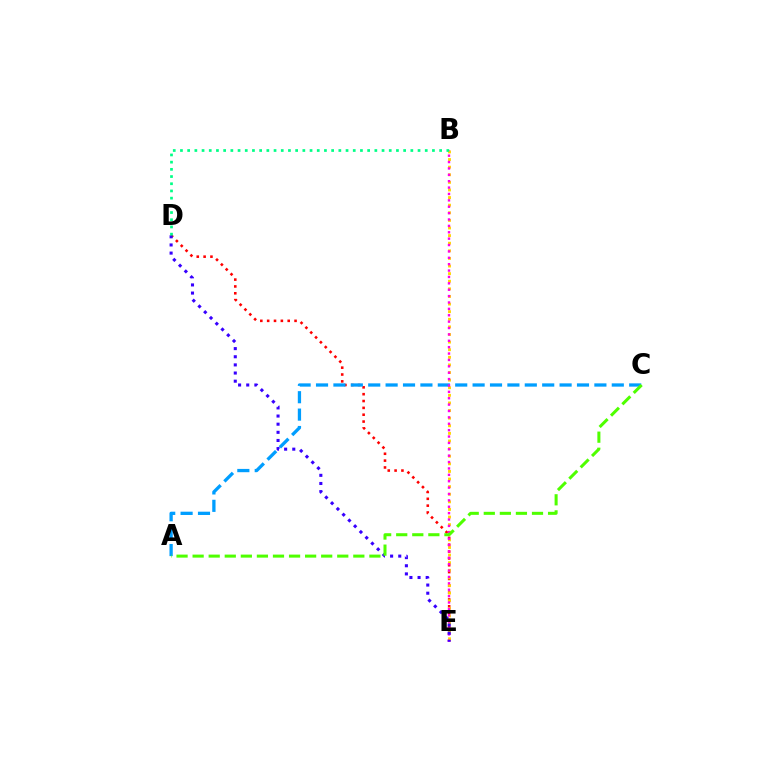{('D', 'E'): [{'color': '#ff0000', 'line_style': 'dotted', 'thickness': 1.86}, {'color': '#3700ff', 'line_style': 'dotted', 'thickness': 2.21}], ('B', 'E'): [{'color': '#ffd500', 'line_style': 'dotted', 'thickness': 2.07}, {'color': '#ff00ed', 'line_style': 'dotted', 'thickness': 1.73}], ('A', 'C'): [{'color': '#009eff', 'line_style': 'dashed', 'thickness': 2.36}, {'color': '#4fff00', 'line_style': 'dashed', 'thickness': 2.18}], ('B', 'D'): [{'color': '#00ff86', 'line_style': 'dotted', 'thickness': 1.96}]}